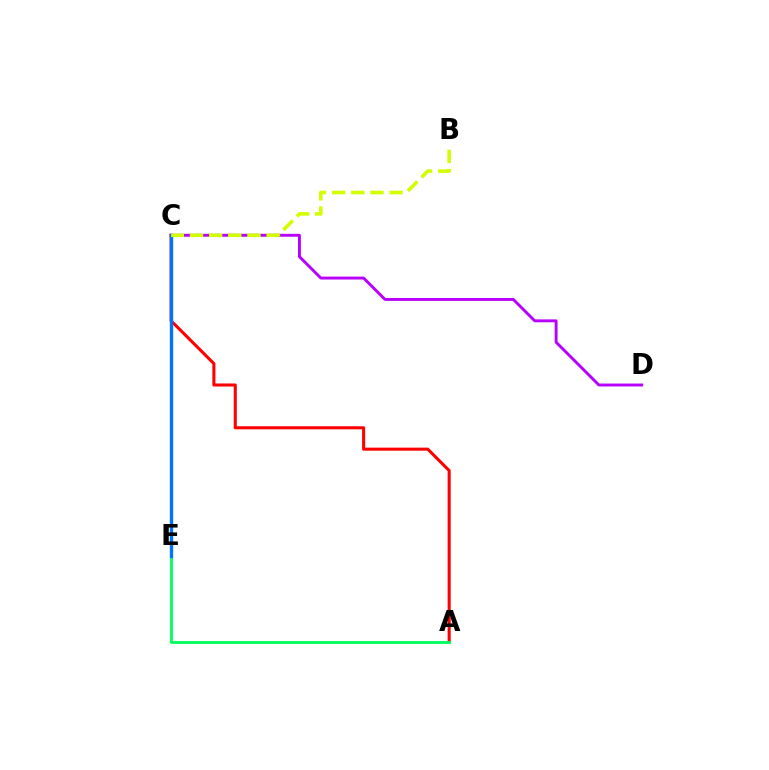{('A', 'C'): [{'color': '#ff0000', 'line_style': 'solid', 'thickness': 2.21}], ('C', 'D'): [{'color': '#b900ff', 'line_style': 'solid', 'thickness': 2.09}], ('A', 'E'): [{'color': '#00ff5c', 'line_style': 'solid', 'thickness': 2.04}], ('C', 'E'): [{'color': '#0074ff', 'line_style': 'solid', 'thickness': 2.43}], ('B', 'C'): [{'color': '#d1ff00', 'line_style': 'dashed', 'thickness': 2.6}]}